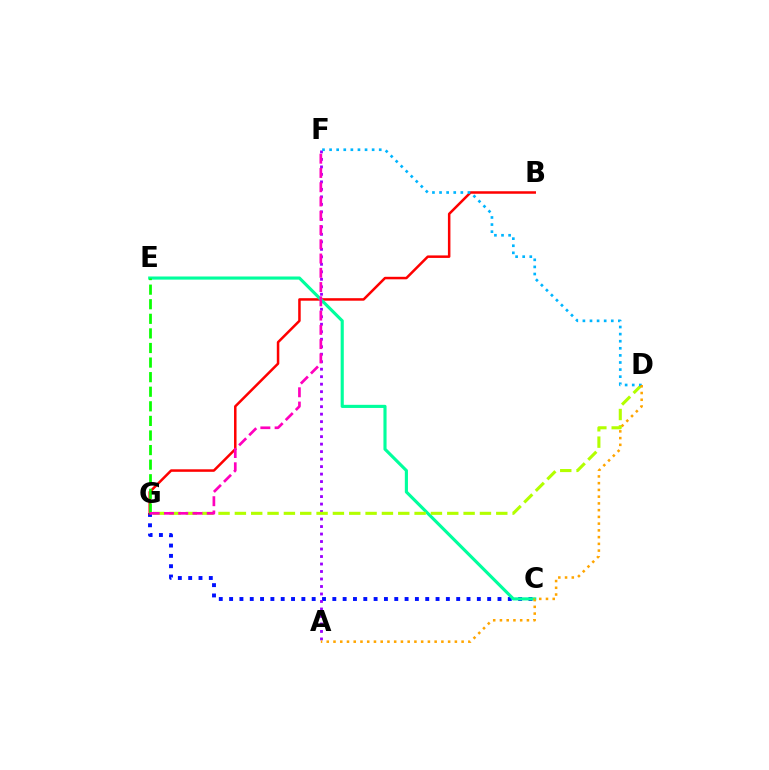{('C', 'G'): [{'color': '#0010ff', 'line_style': 'dotted', 'thickness': 2.8}], ('A', 'F'): [{'color': '#9b00ff', 'line_style': 'dotted', 'thickness': 2.04}], ('B', 'G'): [{'color': '#ff0000', 'line_style': 'solid', 'thickness': 1.81}], ('C', 'E'): [{'color': '#00ff9d', 'line_style': 'solid', 'thickness': 2.25}], ('D', 'G'): [{'color': '#b3ff00', 'line_style': 'dashed', 'thickness': 2.22}], ('E', 'G'): [{'color': '#08ff00', 'line_style': 'dashed', 'thickness': 1.98}], ('F', 'G'): [{'color': '#ff00bd', 'line_style': 'dashed', 'thickness': 1.94}], ('D', 'F'): [{'color': '#00b5ff', 'line_style': 'dotted', 'thickness': 1.93}], ('A', 'D'): [{'color': '#ffa500', 'line_style': 'dotted', 'thickness': 1.83}]}